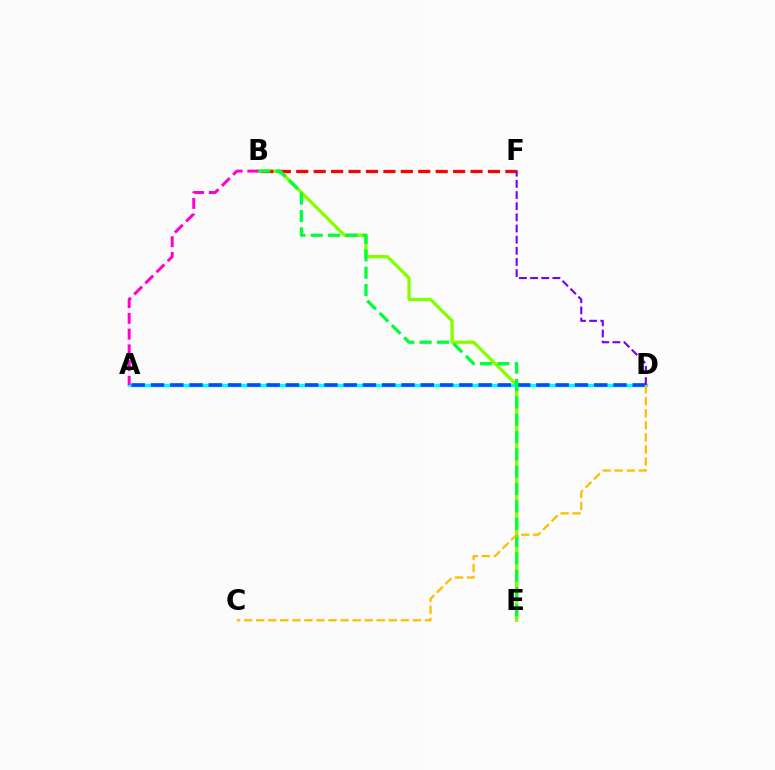{('B', 'E'): [{'color': '#84ff00', 'line_style': 'solid', 'thickness': 2.39}, {'color': '#00ff39', 'line_style': 'dashed', 'thickness': 2.35}], ('A', 'D'): [{'color': '#00fff6', 'line_style': 'solid', 'thickness': 2.45}, {'color': '#004bff', 'line_style': 'dashed', 'thickness': 2.62}], ('B', 'F'): [{'color': '#ff0000', 'line_style': 'dashed', 'thickness': 2.37}], ('A', 'B'): [{'color': '#ff00cf', 'line_style': 'dashed', 'thickness': 2.14}], ('D', 'F'): [{'color': '#7200ff', 'line_style': 'dashed', 'thickness': 1.52}], ('C', 'D'): [{'color': '#ffbd00', 'line_style': 'dashed', 'thickness': 1.64}]}